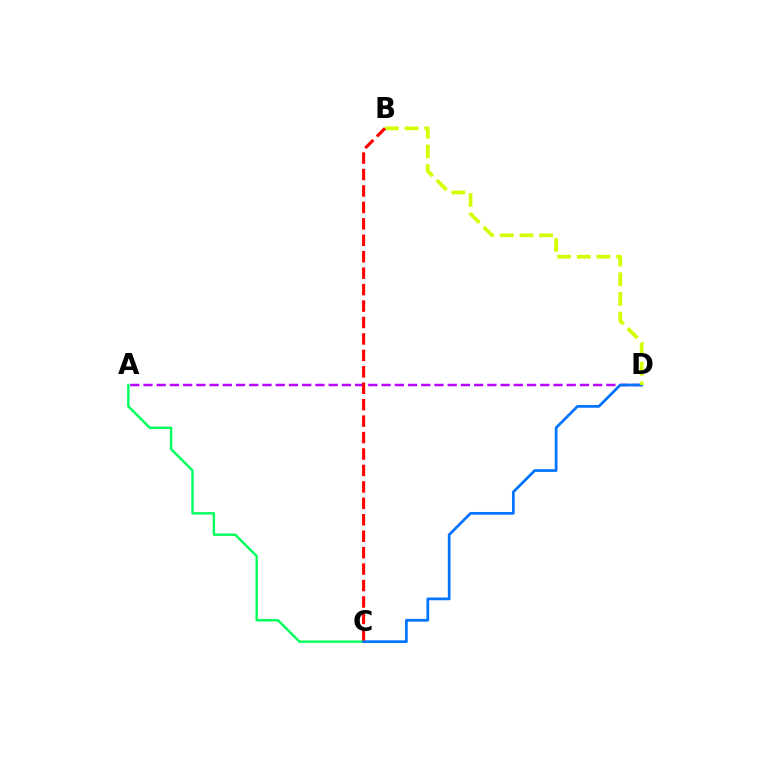{('A', 'D'): [{'color': '#b900ff', 'line_style': 'dashed', 'thickness': 1.8}], ('A', 'C'): [{'color': '#00ff5c', 'line_style': 'solid', 'thickness': 1.73}], ('C', 'D'): [{'color': '#0074ff', 'line_style': 'solid', 'thickness': 1.95}], ('B', 'D'): [{'color': '#d1ff00', 'line_style': 'dashed', 'thickness': 2.67}], ('B', 'C'): [{'color': '#ff0000', 'line_style': 'dashed', 'thickness': 2.23}]}